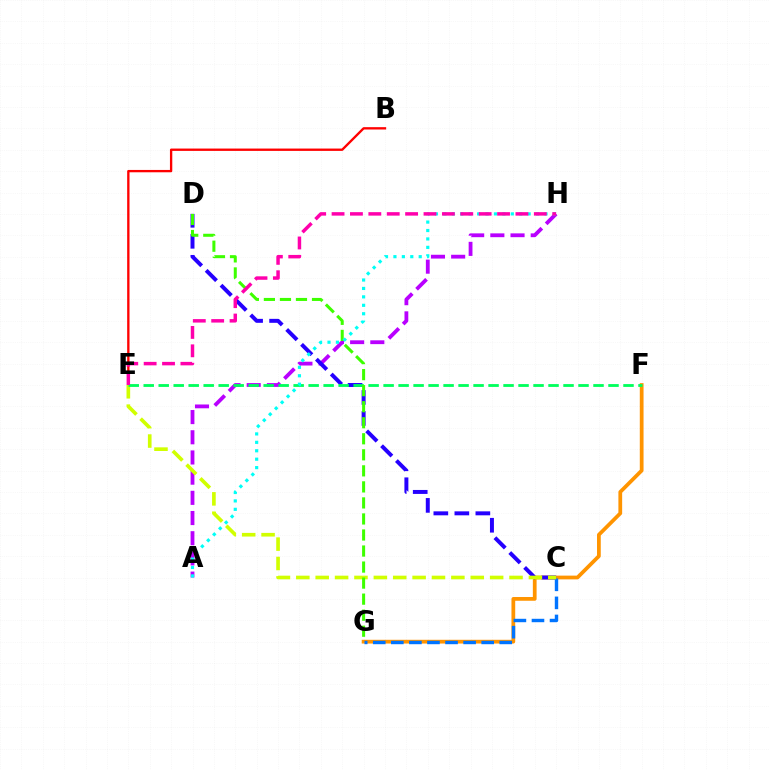{('F', 'G'): [{'color': '#ff9400', 'line_style': 'solid', 'thickness': 2.7}], ('B', 'E'): [{'color': '#ff0000', 'line_style': 'solid', 'thickness': 1.69}], ('A', 'H'): [{'color': '#b900ff', 'line_style': 'dashed', 'thickness': 2.74}, {'color': '#00fff6', 'line_style': 'dotted', 'thickness': 2.29}], ('C', 'D'): [{'color': '#2500ff', 'line_style': 'dashed', 'thickness': 2.85}], ('C', 'G'): [{'color': '#0074ff', 'line_style': 'dashed', 'thickness': 2.46}], ('C', 'E'): [{'color': '#d1ff00', 'line_style': 'dashed', 'thickness': 2.63}], ('E', 'F'): [{'color': '#00ff5c', 'line_style': 'dashed', 'thickness': 2.04}], ('D', 'G'): [{'color': '#3dff00', 'line_style': 'dashed', 'thickness': 2.18}], ('E', 'H'): [{'color': '#ff00ac', 'line_style': 'dashed', 'thickness': 2.5}]}